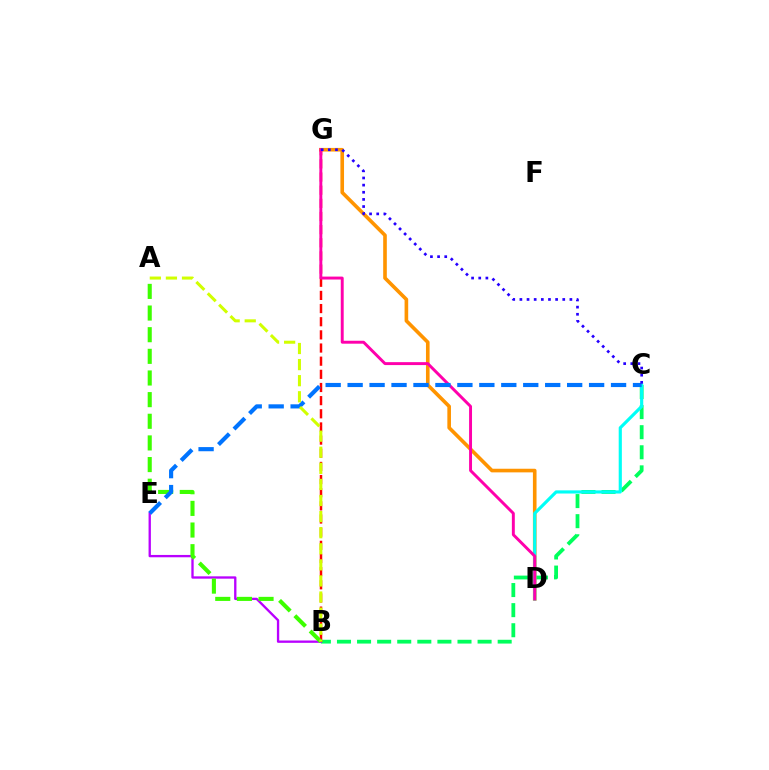{('B', 'C'): [{'color': '#00ff5c', 'line_style': 'dashed', 'thickness': 2.73}], ('D', 'G'): [{'color': '#ff9400', 'line_style': 'solid', 'thickness': 2.61}, {'color': '#ff00ac', 'line_style': 'solid', 'thickness': 2.11}], ('B', 'E'): [{'color': '#b900ff', 'line_style': 'solid', 'thickness': 1.68}], ('B', 'G'): [{'color': '#ff0000', 'line_style': 'dashed', 'thickness': 1.79}], ('C', 'D'): [{'color': '#00fff6', 'line_style': 'solid', 'thickness': 2.28}], ('A', 'B'): [{'color': '#3dff00', 'line_style': 'dashed', 'thickness': 2.94}, {'color': '#d1ff00', 'line_style': 'dashed', 'thickness': 2.19}], ('C', 'E'): [{'color': '#0074ff', 'line_style': 'dashed', 'thickness': 2.98}], ('C', 'G'): [{'color': '#2500ff', 'line_style': 'dotted', 'thickness': 1.94}]}